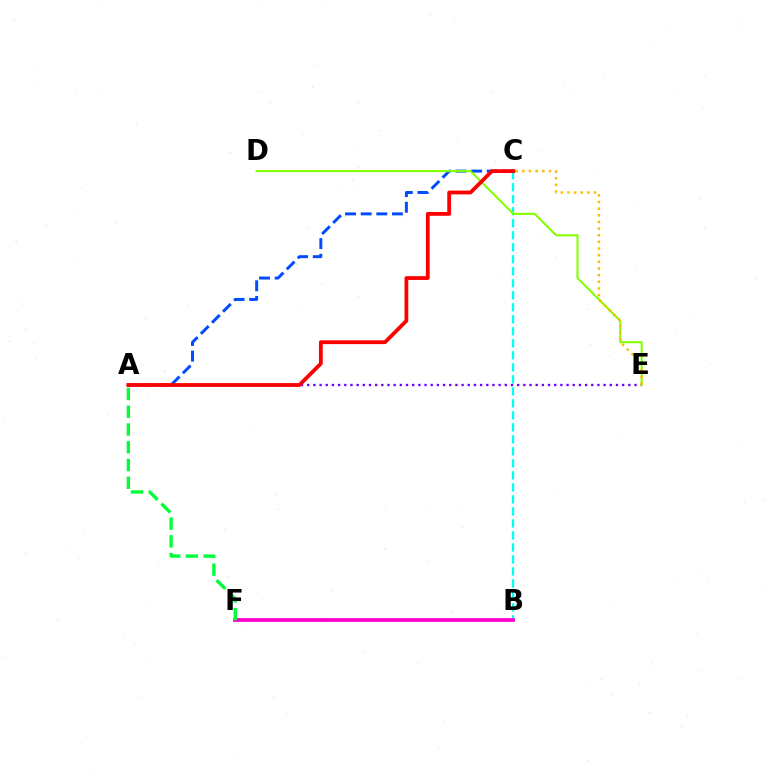{('B', 'C'): [{'color': '#00fff6', 'line_style': 'dashed', 'thickness': 1.63}], ('B', 'F'): [{'color': '#ff00cf', 'line_style': 'solid', 'thickness': 2.71}], ('A', 'E'): [{'color': '#7200ff', 'line_style': 'dotted', 'thickness': 1.68}], ('A', 'C'): [{'color': '#004bff', 'line_style': 'dashed', 'thickness': 2.12}, {'color': '#ff0000', 'line_style': 'solid', 'thickness': 2.73}], ('D', 'E'): [{'color': '#84ff00', 'line_style': 'solid', 'thickness': 1.51}], ('C', 'E'): [{'color': '#ffbd00', 'line_style': 'dotted', 'thickness': 1.81}], ('A', 'F'): [{'color': '#00ff39', 'line_style': 'dashed', 'thickness': 2.41}]}